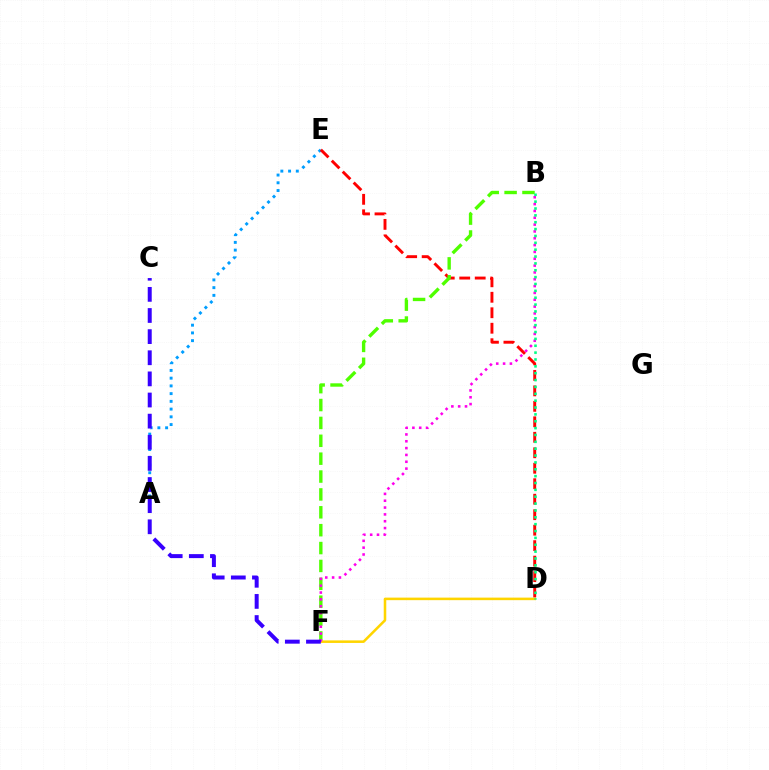{('A', 'E'): [{'color': '#009eff', 'line_style': 'dotted', 'thickness': 2.1}], ('D', 'E'): [{'color': '#ff0000', 'line_style': 'dashed', 'thickness': 2.1}], ('B', 'F'): [{'color': '#4fff00', 'line_style': 'dashed', 'thickness': 2.43}, {'color': '#ff00ed', 'line_style': 'dotted', 'thickness': 1.86}], ('D', 'F'): [{'color': '#ffd500', 'line_style': 'solid', 'thickness': 1.83}], ('C', 'F'): [{'color': '#3700ff', 'line_style': 'dashed', 'thickness': 2.87}], ('B', 'D'): [{'color': '#00ff86', 'line_style': 'dotted', 'thickness': 1.86}]}